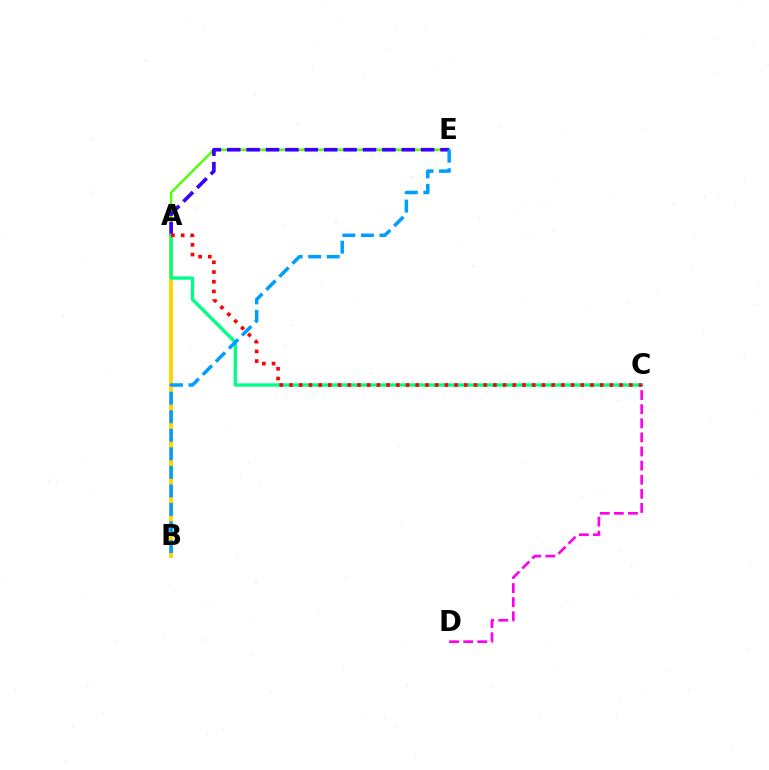{('A', 'E'): [{'color': '#4fff00', 'line_style': 'solid', 'thickness': 1.71}, {'color': '#3700ff', 'line_style': 'dashed', 'thickness': 2.63}], ('A', 'B'): [{'color': '#ffd500', 'line_style': 'solid', 'thickness': 2.79}], ('A', 'C'): [{'color': '#00ff86', 'line_style': 'solid', 'thickness': 2.4}, {'color': '#ff0000', 'line_style': 'dotted', 'thickness': 2.64}], ('C', 'D'): [{'color': '#ff00ed', 'line_style': 'dashed', 'thickness': 1.92}], ('B', 'E'): [{'color': '#009eff', 'line_style': 'dashed', 'thickness': 2.52}]}